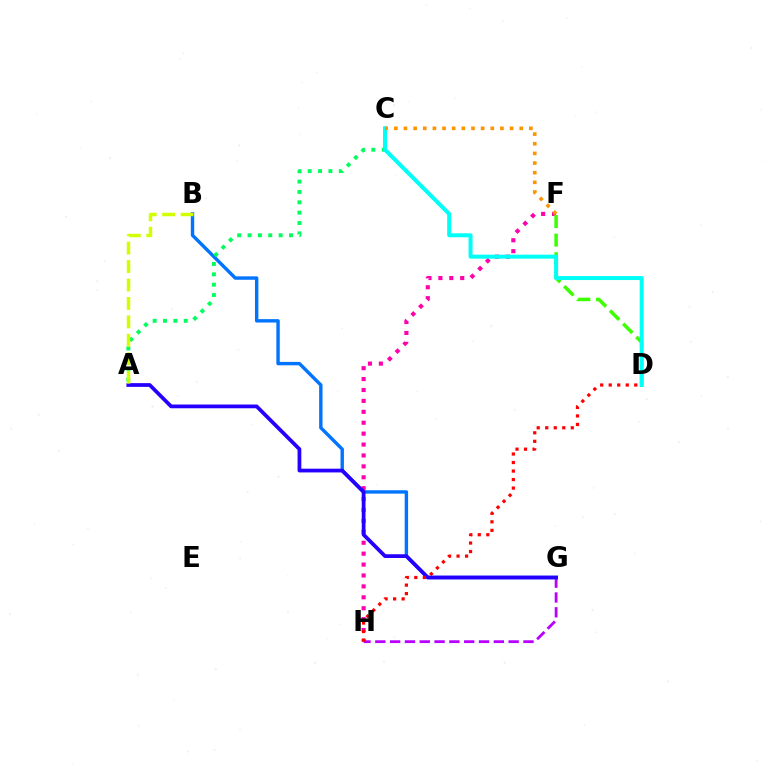{('F', 'H'): [{'color': '#ff00ac', 'line_style': 'dotted', 'thickness': 2.96}], ('B', 'G'): [{'color': '#0074ff', 'line_style': 'solid', 'thickness': 2.45}], ('G', 'H'): [{'color': '#b900ff', 'line_style': 'dashed', 'thickness': 2.01}], ('A', 'C'): [{'color': '#00ff5c', 'line_style': 'dotted', 'thickness': 2.81}], ('A', 'G'): [{'color': '#2500ff', 'line_style': 'solid', 'thickness': 2.7}], ('D', 'F'): [{'color': '#3dff00', 'line_style': 'dashed', 'thickness': 2.53}], ('C', 'D'): [{'color': '#00fff6', 'line_style': 'solid', 'thickness': 2.88}], ('C', 'F'): [{'color': '#ff9400', 'line_style': 'dotted', 'thickness': 2.62}], ('A', 'B'): [{'color': '#d1ff00', 'line_style': 'dashed', 'thickness': 2.5}], ('D', 'H'): [{'color': '#ff0000', 'line_style': 'dotted', 'thickness': 2.31}]}